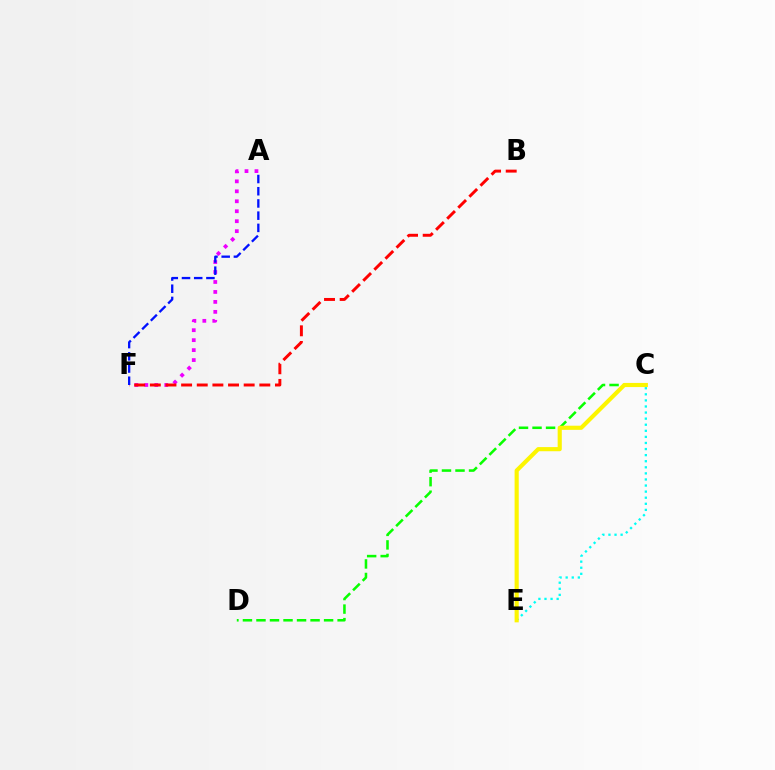{('A', 'F'): [{'color': '#ee00ff', 'line_style': 'dotted', 'thickness': 2.71}, {'color': '#0010ff', 'line_style': 'dashed', 'thickness': 1.66}], ('B', 'F'): [{'color': '#ff0000', 'line_style': 'dashed', 'thickness': 2.12}], ('C', 'D'): [{'color': '#08ff00', 'line_style': 'dashed', 'thickness': 1.84}], ('C', 'E'): [{'color': '#00fff6', 'line_style': 'dotted', 'thickness': 1.65}, {'color': '#fcf500', 'line_style': 'solid', 'thickness': 2.98}]}